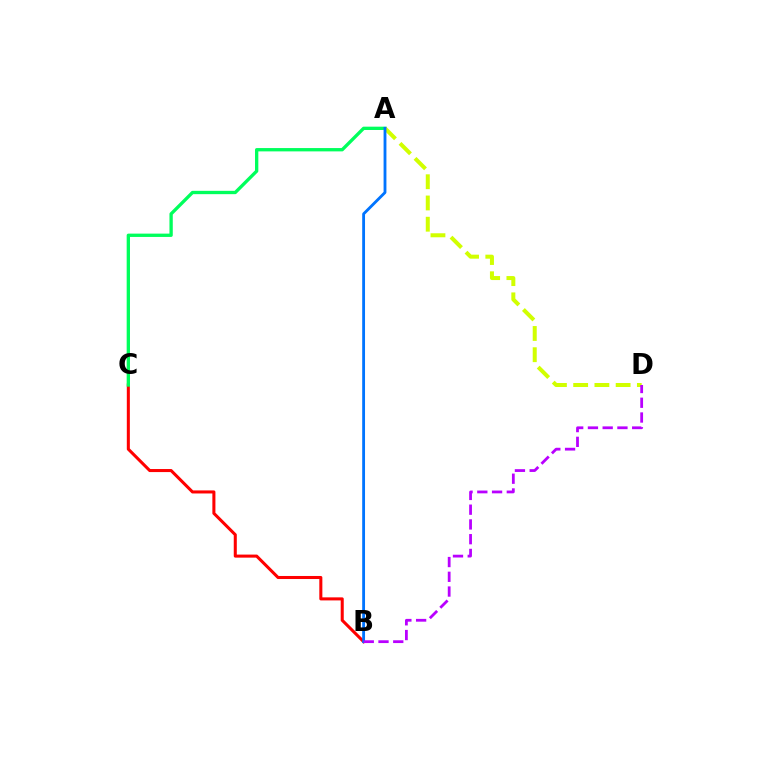{('B', 'C'): [{'color': '#ff0000', 'line_style': 'solid', 'thickness': 2.19}], ('A', 'C'): [{'color': '#00ff5c', 'line_style': 'solid', 'thickness': 2.39}], ('A', 'D'): [{'color': '#d1ff00', 'line_style': 'dashed', 'thickness': 2.89}], ('A', 'B'): [{'color': '#0074ff', 'line_style': 'solid', 'thickness': 2.04}], ('B', 'D'): [{'color': '#b900ff', 'line_style': 'dashed', 'thickness': 2.0}]}